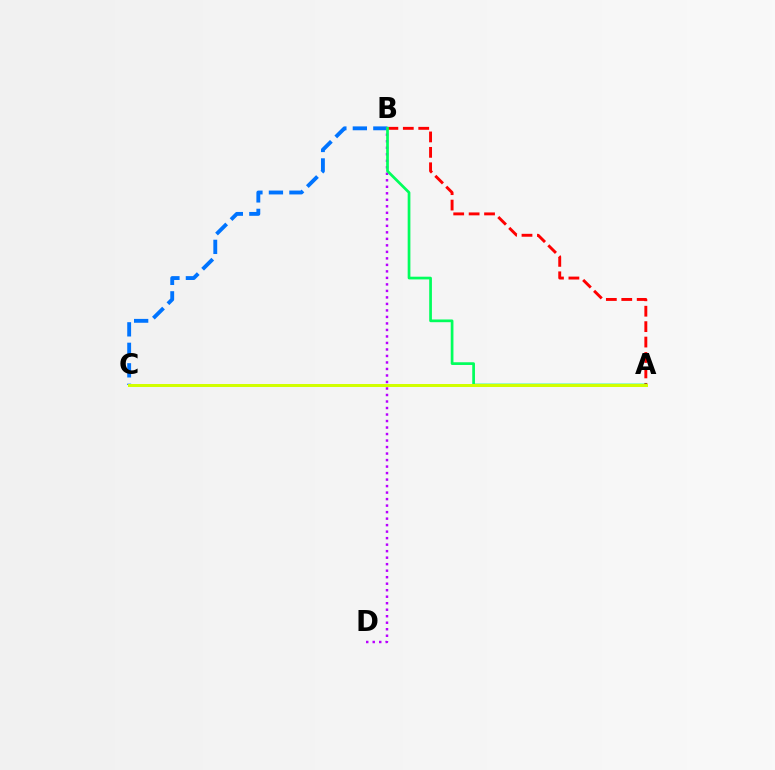{('B', 'C'): [{'color': '#0074ff', 'line_style': 'dashed', 'thickness': 2.78}], ('B', 'D'): [{'color': '#b900ff', 'line_style': 'dotted', 'thickness': 1.77}], ('A', 'B'): [{'color': '#ff0000', 'line_style': 'dashed', 'thickness': 2.1}, {'color': '#00ff5c', 'line_style': 'solid', 'thickness': 1.95}], ('A', 'C'): [{'color': '#d1ff00', 'line_style': 'solid', 'thickness': 2.16}]}